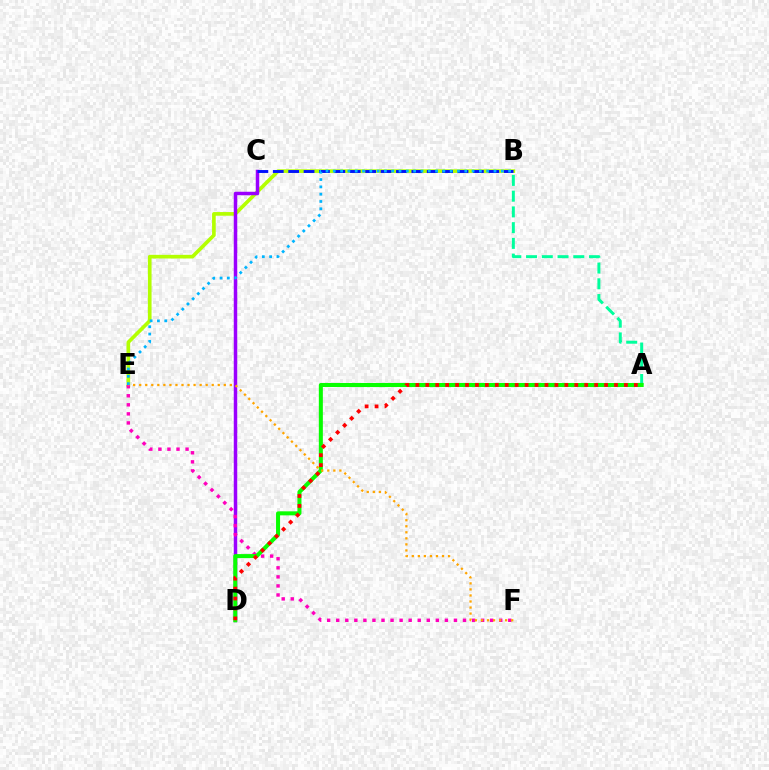{('B', 'E'): [{'color': '#b3ff00', 'line_style': 'solid', 'thickness': 2.63}, {'color': '#00b5ff', 'line_style': 'dotted', 'thickness': 1.98}], ('A', 'B'): [{'color': '#00ff9d', 'line_style': 'dashed', 'thickness': 2.14}], ('C', 'D'): [{'color': '#9b00ff', 'line_style': 'solid', 'thickness': 2.51}], ('E', 'F'): [{'color': '#ff00bd', 'line_style': 'dotted', 'thickness': 2.46}, {'color': '#ffa500', 'line_style': 'dotted', 'thickness': 1.64}], ('B', 'C'): [{'color': '#0010ff', 'line_style': 'dashed', 'thickness': 2.09}], ('A', 'D'): [{'color': '#08ff00', 'line_style': 'solid', 'thickness': 2.9}, {'color': '#ff0000', 'line_style': 'dotted', 'thickness': 2.7}]}